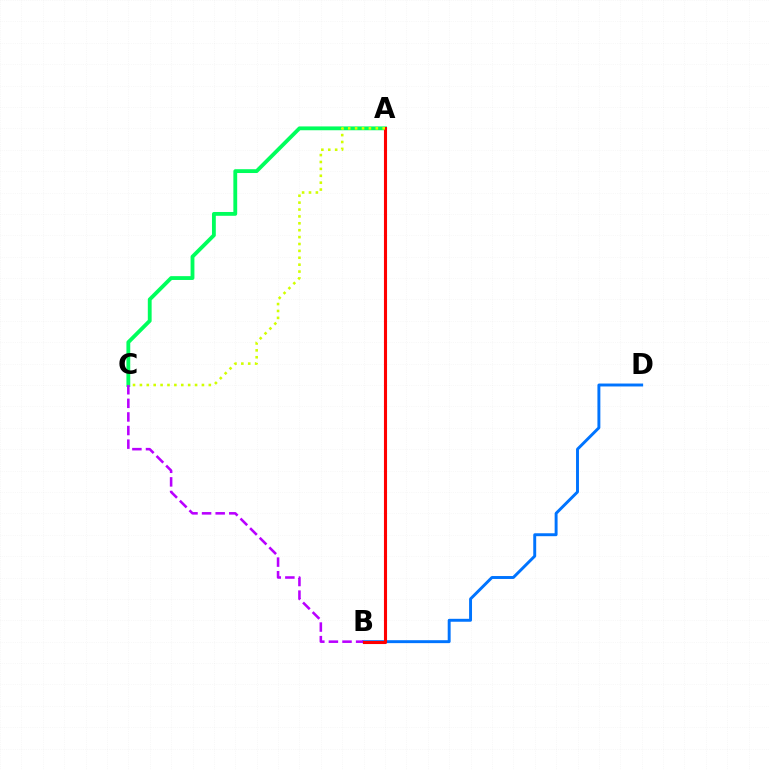{('B', 'D'): [{'color': '#0074ff', 'line_style': 'solid', 'thickness': 2.11}], ('A', 'C'): [{'color': '#00ff5c', 'line_style': 'solid', 'thickness': 2.75}, {'color': '#d1ff00', 'line_style': 'dotted', 'thickness': 1.87}], ('B', 'C'): [{'color': '#b900ff', 'line_style': 'dashed', 'thickness': 1.85}], ('A', 'B'): [{'color': '#ff0000', 'line_style': 'solid', 'thickness': 2.22}]}